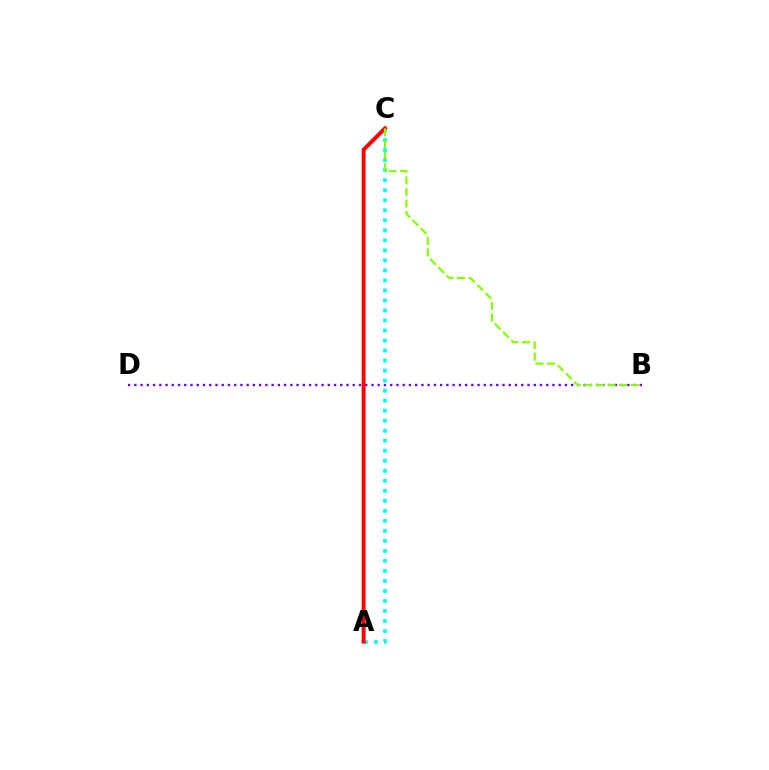{('B', 'D'): [{'color': '#7200ff', 'line_style': 'dotted', 'thickness': 1.7}], ('A', 'C'): [{'color': '#00fff6', 'line_style': 'dotted', 'thickness': 2.72}, {'color': '#ff0000', 'line_style': 'solid', 'thickness': 2.83}], ('B', 'C'): [{'color': '#84ff00', 'line_style': 'dashed', 'thickness': 1.57}]}